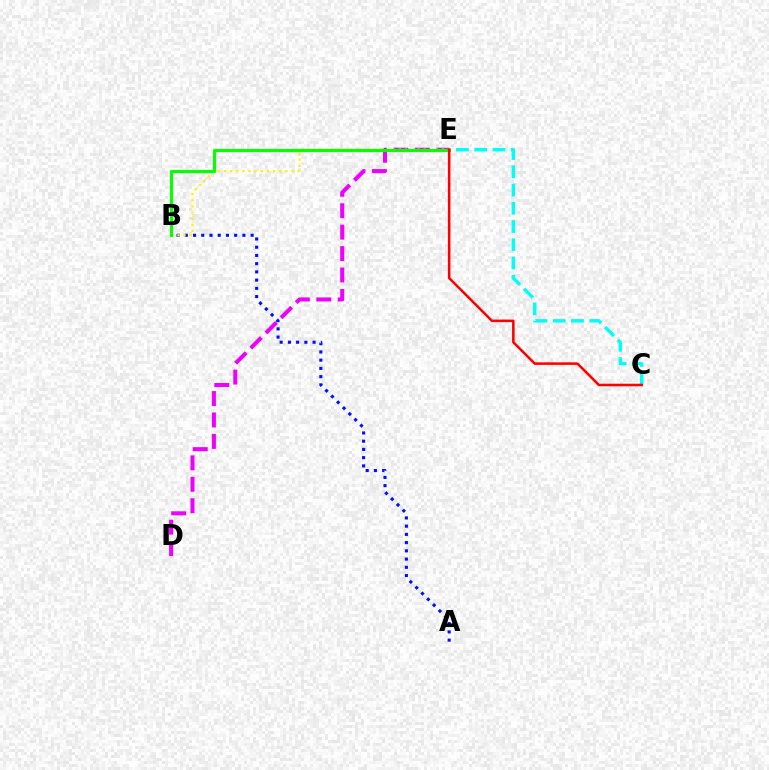{('A', 'B'): [{'color': '#0010ff', 'line_style': 'dotted', 'thickness': 2.24}], ('C', 'E'): [{'color': '#00fff6', 'line_style': 'dashed', 'thickness': 2.48}, {'color': '#ff0000', 'line_style': 'solid', 'thickness': 1.83}], ('D', 'E'): [{'color': '#ee00ff', 'line_style': 'dashed', 'thickness': 2.91}], ('B', 'E'): [{'color': '#fcf500', 'line_style': 'dotted', 'thickness': 1.67}, {'color': '#08ff00', 'line_style': 'solid', 'thickness': 2.28}]}